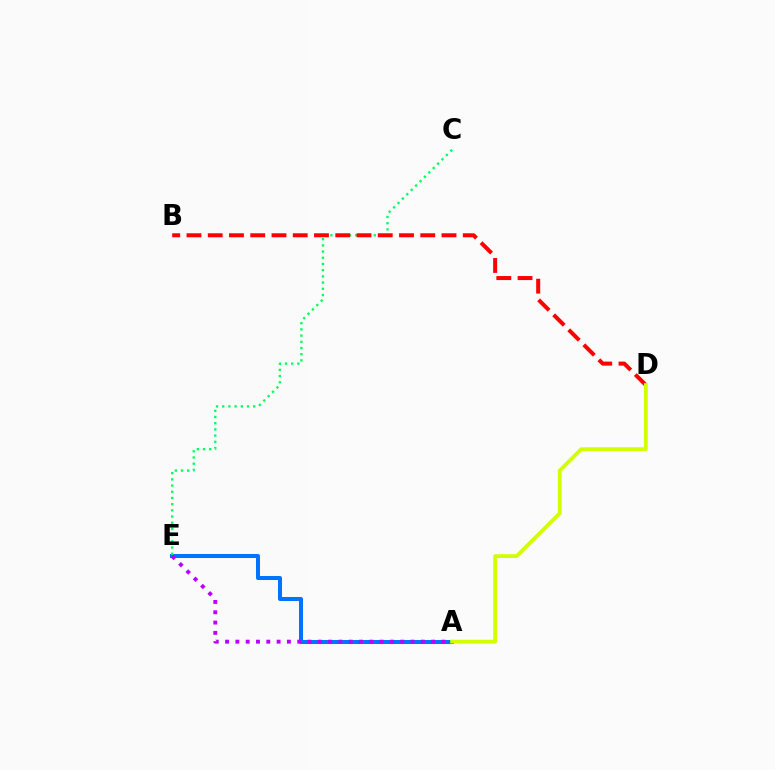{('A', 'E'): [{'color': '#0074ff', 'line_style': 'solid', 'thickness': 2.9}, {'color': '#b900ff', 'line_style': 'dotted', 'thickness': 2.8}], ('C', 'E'): [{'color': '#00ff5c', 'line_style': 'dotted', 'thickness': 1.68}], ('B', 'D'): [{'color': '#ff0000', 'line_style': 'dashed', 'thickness': 2.89}], ('A', 'D'): [{'color': '#d1ff00', 'line_style': 'solid', 'thickness': 2.73}]}